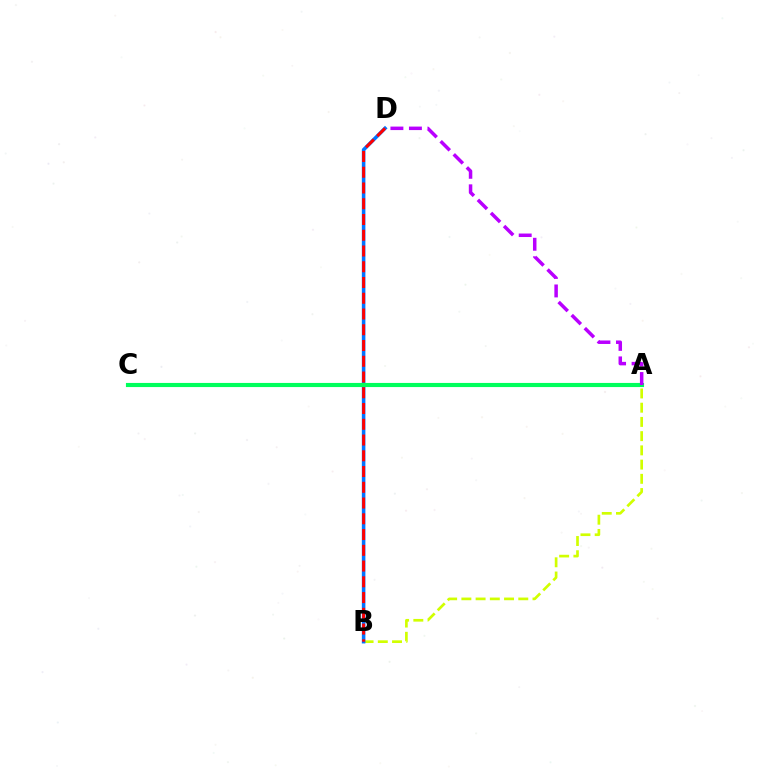{('A', 'B'): [{'color': '#d1ff00', 'line_style': 'dashed', 'thickness': 1.93}], ('B', 'D'): [{'color': '#0074ff', 'line_style': 'solid', 'thickness': 2.56}, {'color': '#ff0000', 'line_style': 'dashed', 'thickness': 2.14}], ('A', 'C'): [{'color': '#00ff5c', 'line_style': 'solid', 'thickness': 2.97}], ('A', 'D'): [{'color': '#b900ff', 'line_style': 'dashed', 'thickness': 2.51}]}